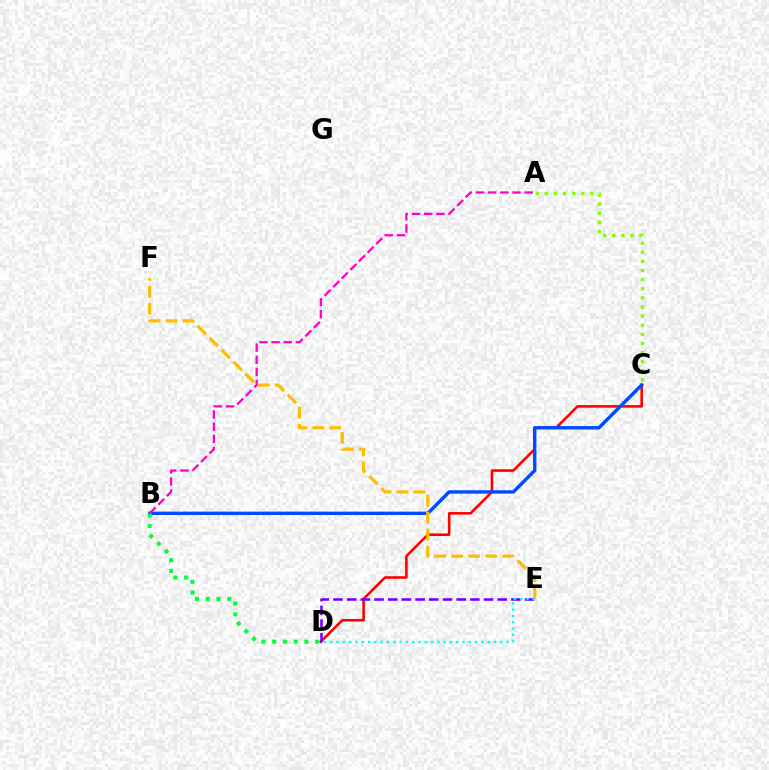{('C', 'D'): [{'color': '#ff0000', 'line_style': 'solid', 'thickness': 1.86}], ('D', 'E'): [{'color': '#7200ff', 'line_style': 'dashed', 'thickness': 1.86}, {'color': '#00fff6', 'line_style': 'dotted', 'thickness': 1.71}], ('A', 'C'): [{'color': '#84ff00', 'line_style': 'dotted', 'thickness': 2.48}], ('B', 'C'): [{'color': '#004bff', 'line_style': 'solid', 'thickness': 2.44}], ('B', 'D'): [{'color': '#00ff39', 'line_style': 'dotted', 'thickness': 2.92}], ('A', 'B'): [{'color': '#ff00cf', 'line_style': 'dashed', 'thickness': 1.65}], ('E', 'F'): [{'color': '#ffbd00', 'line_style': 'dashed', 'thickness': 2.31}]}